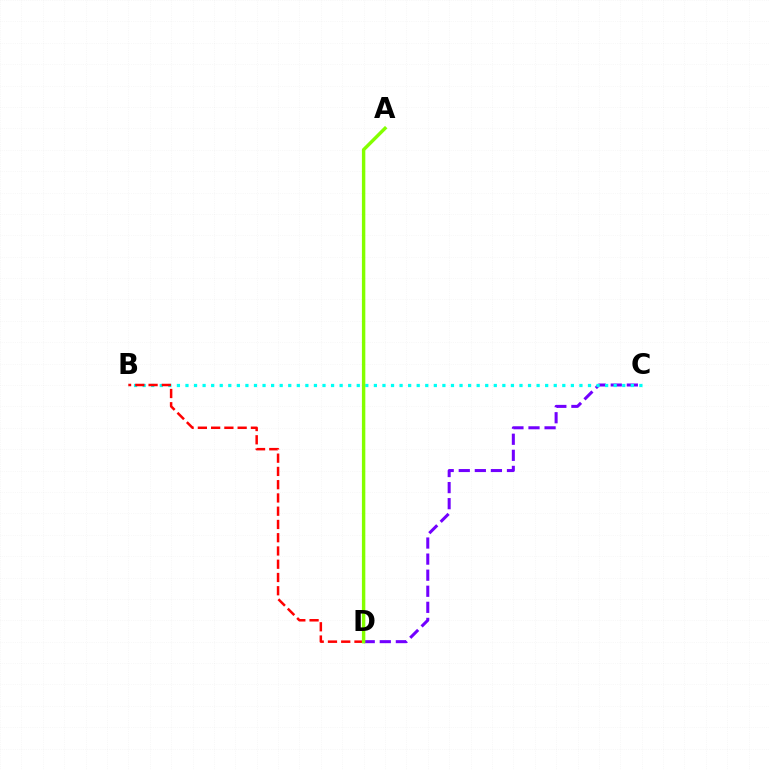{('C', 'D'): [{'color': '#7200ff', 'line_style': 'dashed', 'thickness': 2.18}], ('B', 'C'): [{'color': '#00fff6', 'line_style': 'dotted', 'thickness': 2.33}], ('B', 'D'): [{'color': '#ff0000', 'line_style': 'dashed', 'thickness': 1.8}], ('A', 'D'): [{'color': '#84ff00', 'line_style': 'solid', 'thickness': 2.46}]}